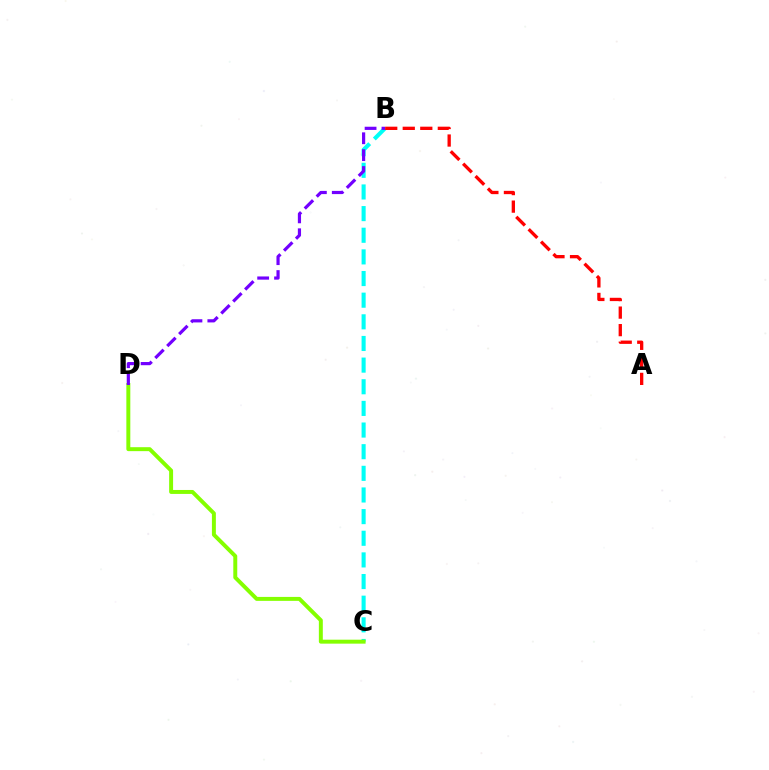{('B', 'C'): [{'color': '#00fff6', 'line_style': 'dashed', 'thickness': 2.94}], ('A', 'B'): [{'color': '#ff0000', 'line_style': 'dashed', 'thickness': 2.38}], ('C', 'D'): [{'color': '#84ff00', 'line_style': 'solid', 'thickness': 2.85}], ('B', 'D'): [{'color': '#7200ff', 'line_style': 'dashed', 'thickness': 2.29}]}